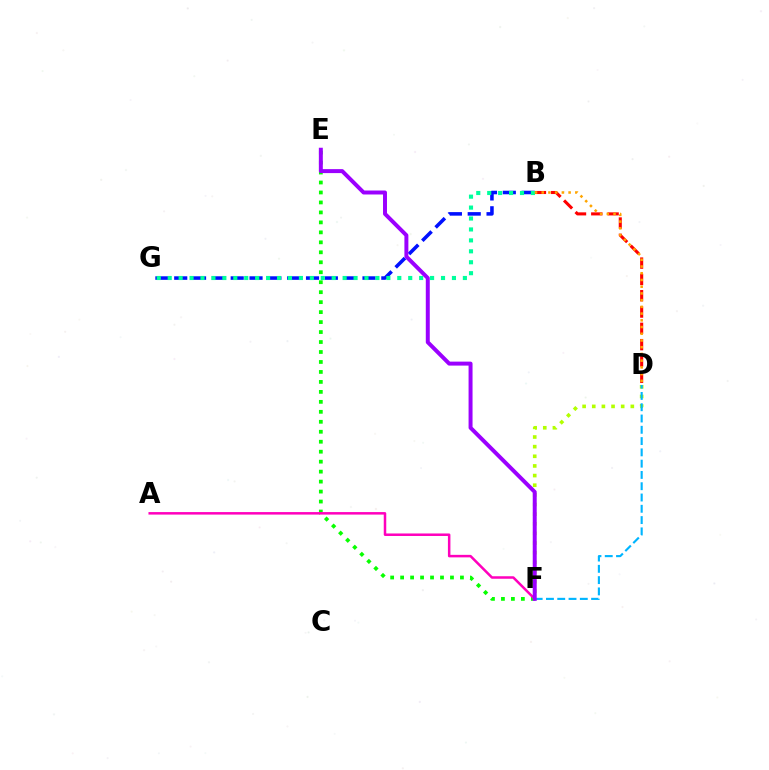{('D', 'F'): [{'color': '#b3ff00', 'line_style': 'dotted', 'thickness': 2.62}, {'color': '#00b5ff', 'line_style': 'dashed', 'thickness': 1.53}], ('E', 'F'): [{'color': '#08ff00', 'line_style': 'dotted', 'thickness': 2.71}, {'color': '#9b00ff', 'line_style': 'solid', 'thickness': 2.86}], ('B', 'D'): [{'color': '#ff0000', 'line_style': 'dashed', 'thickness': 2.22}, {'color': '#ffa500', 'line_style': 'dotted', 'thickness': 1.83}], ('B', 'G'): [{'color': '#0010ff', 'line_style': 'dashed', 'thickness': 2.56}, {'color': '#00ff9d', 'line_style': 'dotted', 'thickness': 2.97}], ('A', 'F'): [{'color': '#ff00bd', 'line_style': 'solid', 'thickness': 1.81}]}